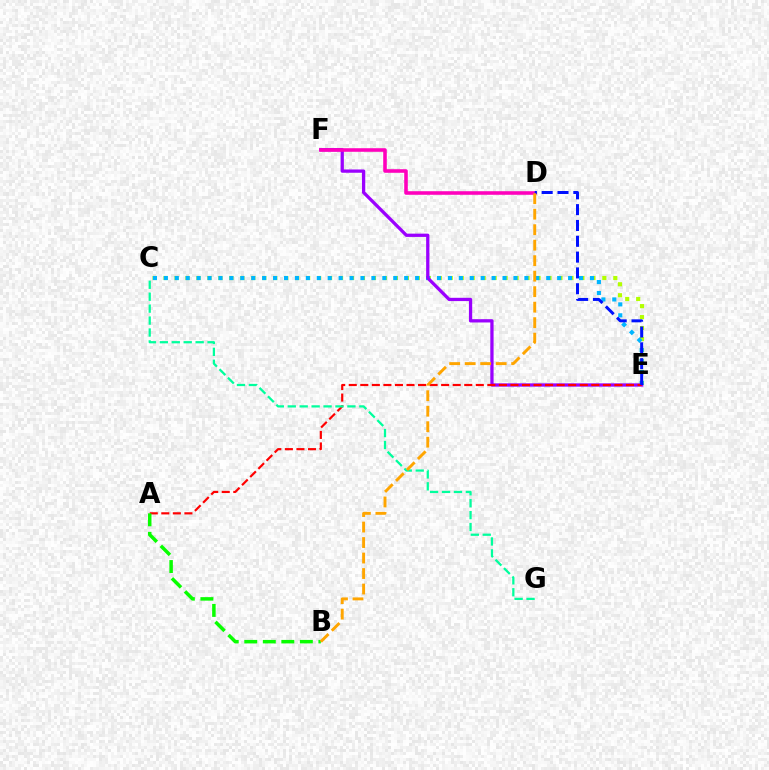{('C', 'E'): [{'color': '#b3ff00', 'line_style': 'dotted', 'thickness': 2.98}, {'color': '#00b5ff', 'line_style': 'dotted', 'thickness': 2.97}], ('E', 'F'): [{'color': '#9b00ff', 'line_style': 'solid', 'thickness': 2.36}], ('D', 'F'): [{'color': '#ff00bd', 'line_style': 'solid', 'thickness': 2.57}], ('A', 'E'): [{'color': '#ff0000', 'line_style': 'dashed', 'thickness': 1.57}], ('C', 'G'): [{'color': '#00ff9d', 'line_style': 'dashed', 'thickness': 1.62}], ('D', 'E'): [{'color': '#0010ff', 'line_style': 'dashed', 'thickness': 2.15}], ('A', 'B'): [{'color': '#08ff00', 'line_style': 'dashed', 'thickness': 2.52}], ('B', 'D'): [{'color': '#ffa500', 'line_style': 'dashed', 'thickness': 2.1}]}